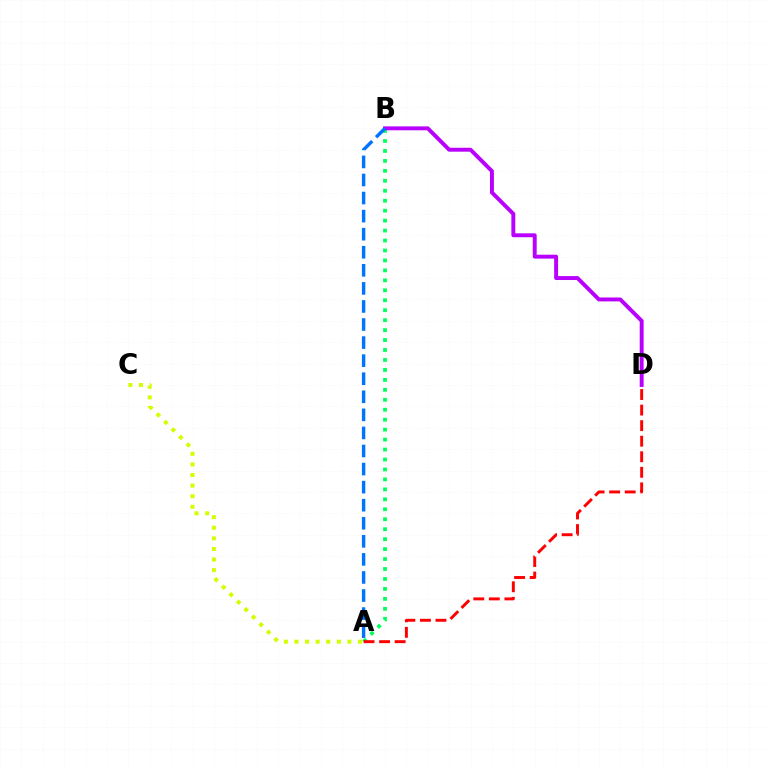{('A', 'B'): [{'color': '#00ff5c', 'line_style': 'dotted', 'thickness': 2.7}, {'color': '#0074ff', 'line_style': 'dashed', 'thickness': 2.45}], ('A', 'C'): [{'color': '#d1ff00', 'line_style': 'dotted', 'thickness': 2.88}], ('A', 'D'): [{'color': '#ff0000', 'line_style': 'dashed', 'thickness': 2.11}], ('B', 'D'): [{'color': '#b900ff', 'line_style': 'solid', 'thickness': 2.82}]}